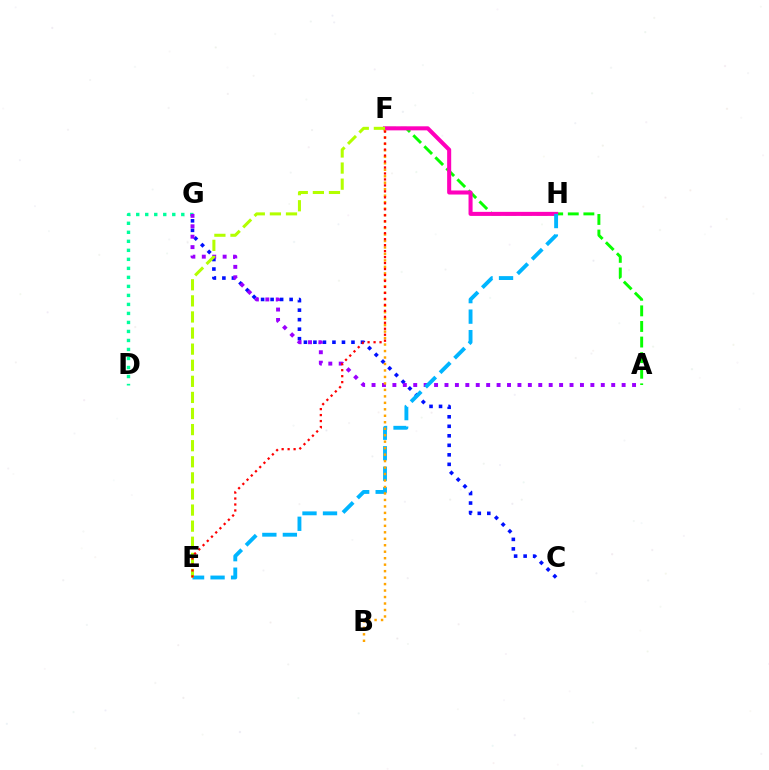{('A', 'F'): [{'color': '#08ff00', 'line_style': 'dashed', 'thickness': 2.12}], ('C', 'G'): [{'color': '#0010ff', 'line_style': 'dotted', 'thickness': 2.58}], ('F', 'H'): [{'color': '#ff00bd', 'line_style': 'solid', 'thickness': 2.92}], ('D', 'G'): [{'color': '#00ff9d', 'line_style': 'dotted', 'thickness': 2.45}], ('A', 'G'): [{'color': '#9b00ff', 'line_style': 'dotted', 'thickness': 2.83}], ('E', 'H'): [{'color': '#00b5ff', 'line_style': 'dashed', 'thickness': 2.79}], ('E', 'F'): [{'color': '#b3ff00', 'line_style': 'dashed', 'thickness': 2.19}, {'color': '#ff0000', 'line_style': 'dotted', 'thickness': 1.62}], ('B', 'F'): [{'color': '#ffa500', 'line_style': 'dotted', 'thickness': 1.76}]}